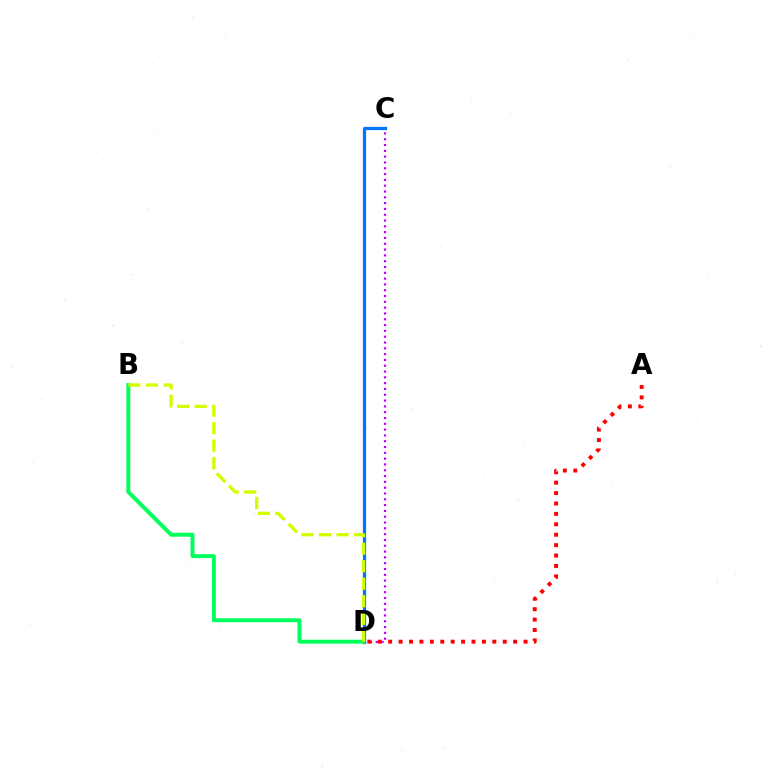{('C', 'D'): [{'color': '#b900ff', 'line_style': 'dotted', 'thickness': 1.58}, {'color': '#0074ff', 'line_style': 'solid', 'thickness': 2.32}], ('A', 'D'): [{'color': '#ff0000', 'line_style': 'dotted', 'thickness': 2.83}], ('B', 'D'): [{'color': '#00ff5c', 'line_style': 'solid', 'thickness': 2.83}, {'color': '#d1ff00', 'line_style': 'dashed', 'thickness': 2.38}]}